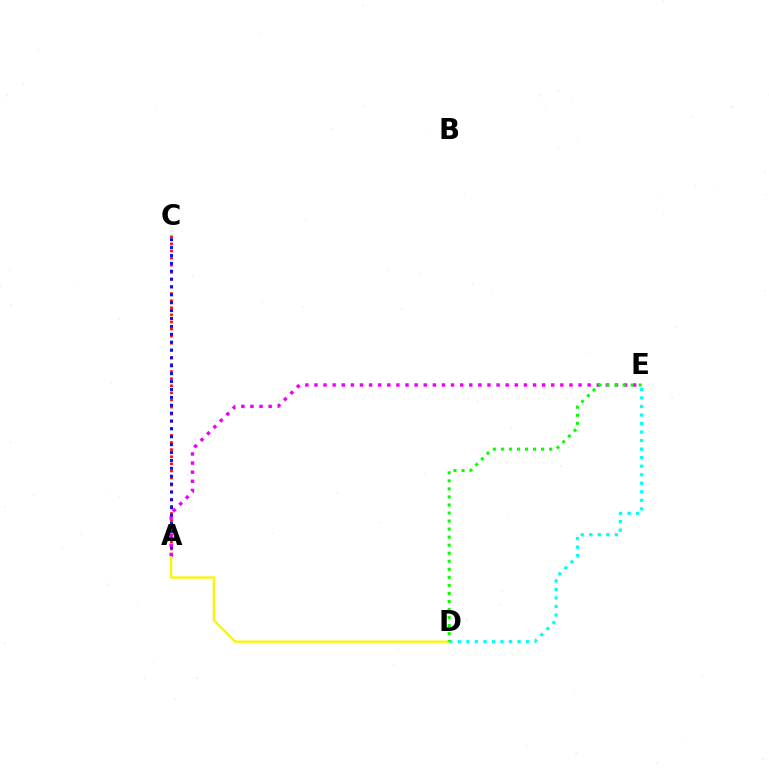{('A', 'C'): [{'color': '#ff0000', 'line_style': 'dotted', 'thickness': 1.93}, {'color': '#0010ff', 'line_style': 'dotted', 'thickness': 2.14}], ('A', 'D'): [{'color': '#fcf500', 'line_style': 'solid', 'thickness': 1.66}], ('A', 'E'): [{'color': '#ee00ff', 'line_style': 'dotted', 'thickness': 2.47}], ('D', 'E'): [{'color': '#00fff6', 'line_style': 'dotted', 'thickness': 2.32}, {'color': '#08ff00', 'line_style': 'dotted', 'thickness': 2.18}]}